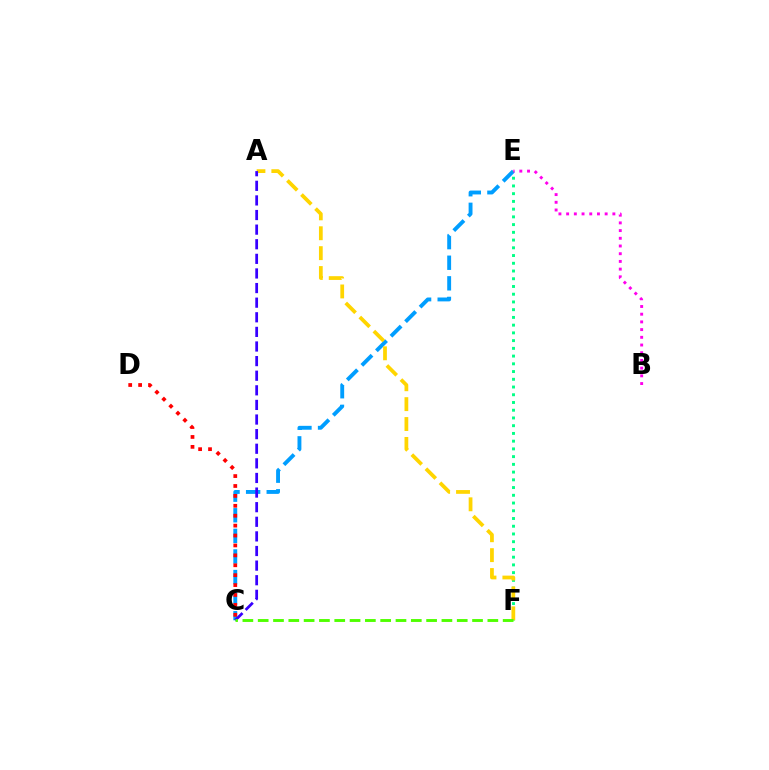{('C', 'E'): [{'color': '#009eff', 'line_style': 'dashed', 'thickness': 2.8}], ('C', 'D'): [{'color': '#ff0000', 'line_style': 'dotted', 'thickness': 2.69}], ('E', 'F'): [{'color': '#00ff86', 'line_style': 'dotted', 'thickness': 2.1}], ('A', 'F'): [{'color': '#ffd500', 'line_style': 'dashed', 'thickness': 2.7}], ('B', 'E'): [{'color': '#ff00ed', 'line_style': 'dotted', 'thickness': 2.09}], ('A', 'C'): [{'color': '#3700ff', 'line_style': 'dashed', 'thickness': 1.98}], ('C', 'F'): [{'color': '#4fff00', 'line_style': 'dashed', 'thickness': 2.08}]}